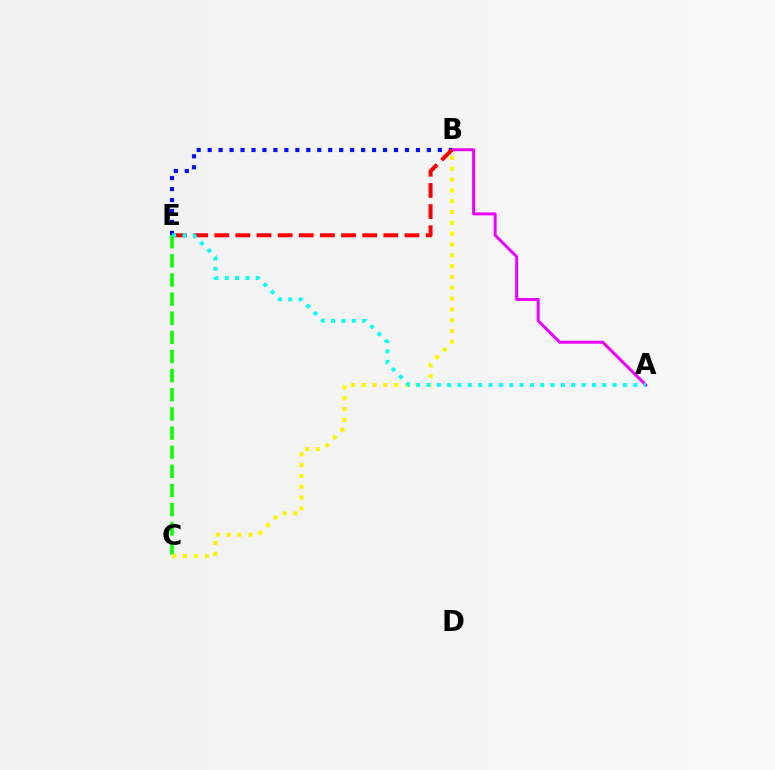{('A', 'B'): [{'color': '#ee00ff', 'line_style': 'solid', 'thickness': 2.12}], ('C', 'E'): [{'color': '#08ff00', 'line_style': 'dashed', 'thickness': 2.6}], ('B', 'E'): [{'color': '#0010ff', 'line_style': 'dotted', 'thickness': 2.98}, {'color': '#ff0000', 'line_style': 'dashed', 'thickness': 2.87}], ('B', 'C'): [{'color': '#fcf500', 'line_style': 'dotted', 'thickness': 2.94}], ('A', 'E'): [{'color': '#00fff6', 'line_style': 'dotted', 'thickness': 2.81}]}